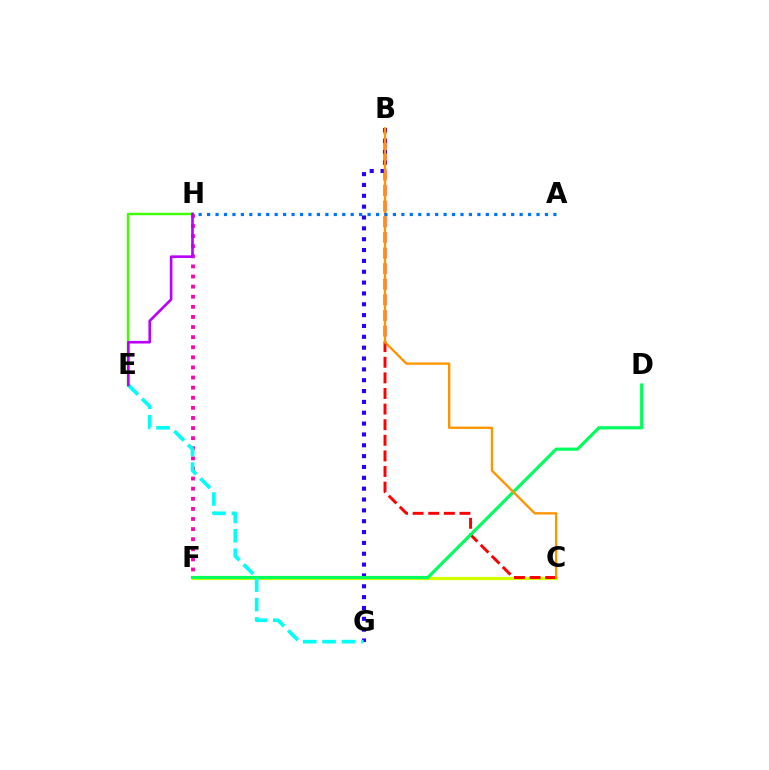{('B', 'G'): [{'color': '#2500ff', 'line_style': 'dotted', 'thickness': 2.95}], ('C', 'F'): [{'color': '#d1ff00', 'line_style': 'solid', 'thickness': 2.3}], ('F', 'H'): [{'color': '#ff00ac', 'line_style': 'dotted', 'thickness': 2.74}], ('B', 'C'): [{'color': '#ff0000', 'line_style': 'dashed', 'thickness': 2.12}, {'color': '#ff9400', 'line_style': 'solid', 'thickness': 1.68}], ('E', 'H'): [{'color': '#3dff00', 'line_style': 'solid', 'thickness': 1.74}, {'color': '#b900ff', 'line_style': 'solid', 'thickness': 1.88}], ('D', 'F'): [{'color': '#00ff5c', 'line_style': 'solid', 'thickness': 2.28}], ('A', 'H'): [{'color': '#0074ff', 'line_style': 'dotted', 'thickness': 2.29}], ('E', 'G'): [{'color': '#00fff6', 'line_style': 'dashed', 'thickness': 2.64}]}